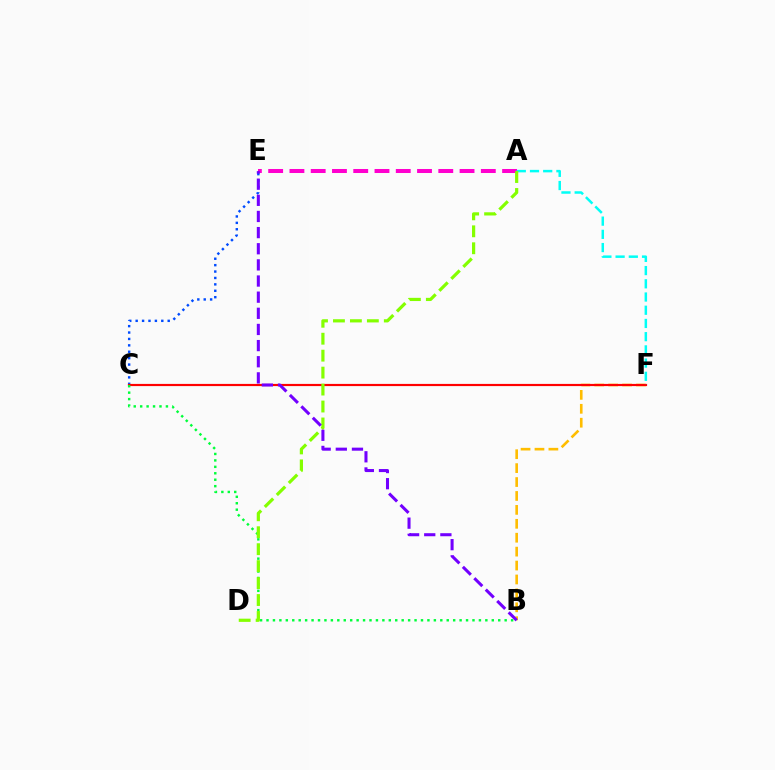{('B', 'F'): [{'color': '#ffbd00', 'line_style': 'dashed', 'thickness': 1.89}], ('C', 'E'): [{'color': '#004bff', 'line_style': 'dotted', 'thickness': 1.74}], ('A', 'E'): [{'color': '#ff00cf', 'line_style': 'dashed', 'thickness': 2.89}], ('C', 'F'): [{'color': '#ff0000', 'line_style': 'solid', 'thickness': 1.57}], ('B', 'C'): [{'color': '#00ff39', 'line_style': 'dotted', 'thickness': 1.75}], ('A', 'F'): [{'color': '#00fff6', 'line_style': 'dashed', 'thickness': 1.8}], ('A', 'D'): [{'color': '#84ff00', 'line_style': 'dashed', 'thickness': 2.3}], ('B', 'E'): [{'color': '#7200ff', 'line_style': 'dashed', 'thickness': 2.19}]}